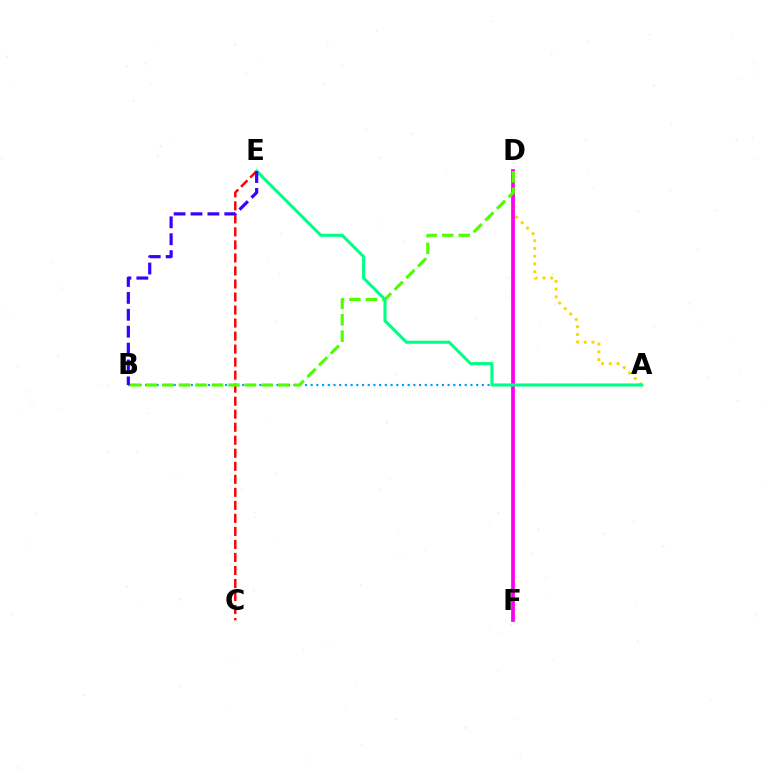{('A', 'D'): [{'color': '#ffd500', 'line_style': 'dotted', 'thickness': 2.11}], ('C', 'E'): [{'color': '#ff0000', 'line_style': 'dashed', 'thickness': 1.77}], ('A', 'B'): [{'color': '#009eff', 'line_style': 'dotted', 'thickness': 1.55}], ('D', 'F'): [{'color': '#ff00ed', 'line_style': 'solid', 'thickness': 2.69}], ('B', 'D'): [{'color': '#4fff00', 'line_style': 'dashed', 'thickness': 2.24}], ('A', 'E'): [{'color': '#00ff86', 'line_style': 'solid', 'thickness': 2.22}], ('B', 'E'): [{'color': '#3700ff', 'line_style': 'dashed', 'thickness': 2.3}]}